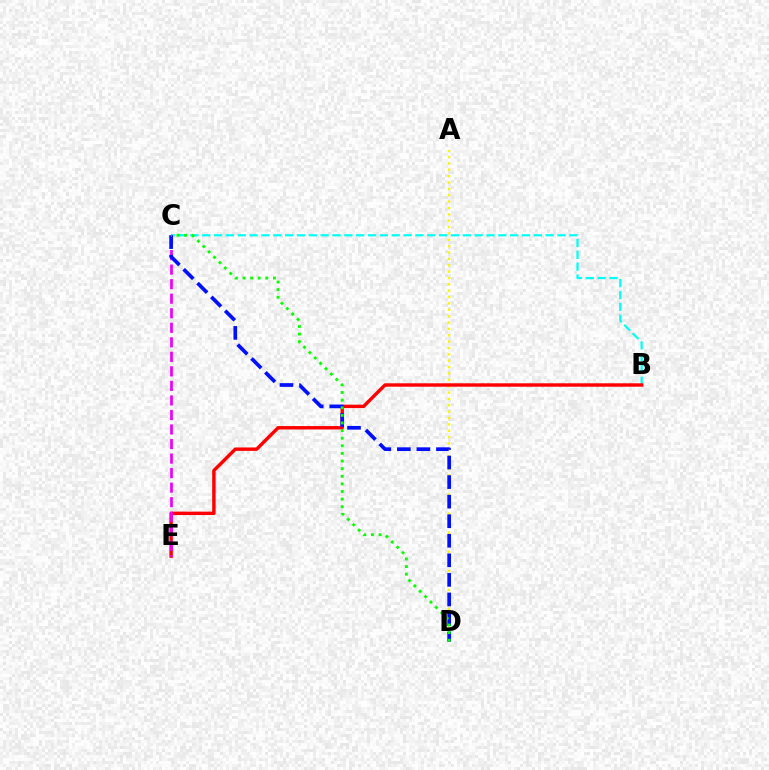{('A', 'D'): [{'color': '#fcf500', 'line_style': 'dotted', 'thickness': 1.73}], ('B', 'C'): [{'color': '#00fff6', 'line_style': 'dashed', 'thickness': 1.61}], ('B', 'E'): [{'color': '#ff0000', 'line_style': 'solid', 'thickness': 2.46}], ('C', 'E'): [{'color': '#ee00ff', 'line_style': 'dashed', 'thickness': 1.97}], ('C', 'D'): [{'color': '#0010ff', 'line_style': 'dashed', 'thickness': 2.66}, {'color': '#08ff00', 'line_style': 'dotted', 'thickness': 2.07}]}